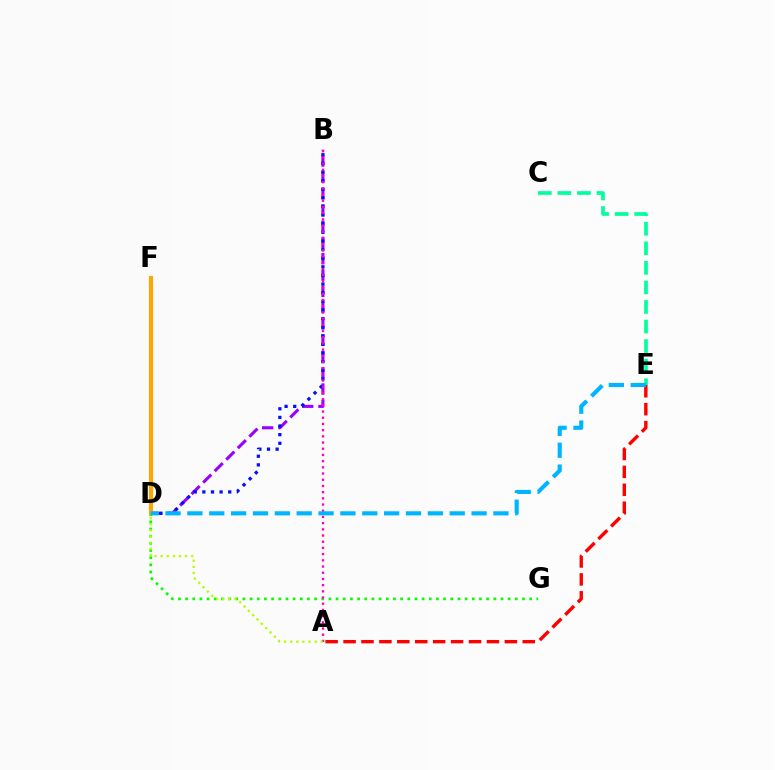{('B', 'D'): [{'color': '#9b00ff', 'line_style': 'dashed', 'thickness': 2.21}, {'color': '#0010ff', 'line_style': 'dotted', 'thickness': 2.34}], ('A', 'E'): [{'color': '#ff0000', 'line_style': 'dashed', 'thickness': 2.43}], ('D', 'G'): [{'color': '#08ff00', 'line_style': 'dotted', 'thickness': 1.95}], ('A', 'B'): [{'color': '#ff00bd', 'line_style': 'dotted', 'thickness': 1.68}], ('A', 'F'): [{'color': '#b3ff00', 'line_style': 'dotted', 'thickness': 1.66}], ('C', 'E'): [{'color': '#00ff9d', 'line_style': 'dashed', 'thickness': 2.66}], ('D', 'F'): [{'color': '#ffa500', 'line_style': 'solid', 'thickness': 2.92}], ('D', 'E'): [{'color': '#00b5ff', 'line_style': 'dashed', 'thickness': 2.97}]}